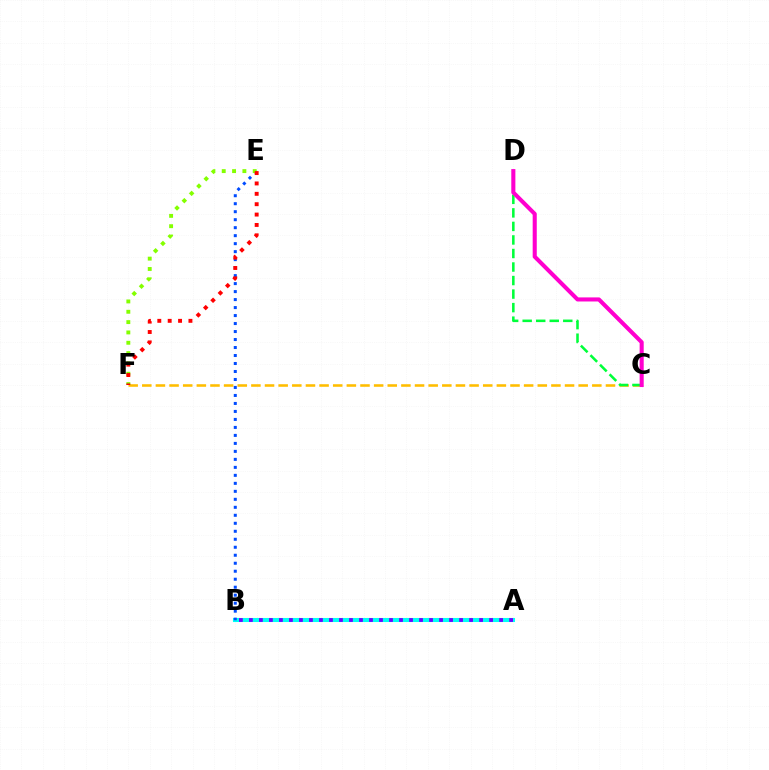{('A', 'B'): [{'color': '#00fff6', 'line_style': 'solid', 'thickness': 2.93}, {'color': '#7200ff', 'line_style': 'dotted', 'thickness': 2.72}], ('C', 'F'): [{'color': '#ffbd00', 'line_style': 'dashed', 'thickness': 1.85}], ('B', 'E'): [{'color': '#004bff', 'line_style': 'dotted', 'thickness': 2.17}], ('C', 'D'): [{'color': '#00ff39', 'line_style': 'dashed', 'thickness': 1.84}, {'color': '#ff00cf', 'line_style': 'solid', 'thickness': 2.94}], ('E', 'F'): [{'color': '#84ff00', 'line_style': 'dotted', 'thickness': 2.81}, {'color': '#ff0000', 'line_style': 'dotted', 'thickness': 2.82}]}